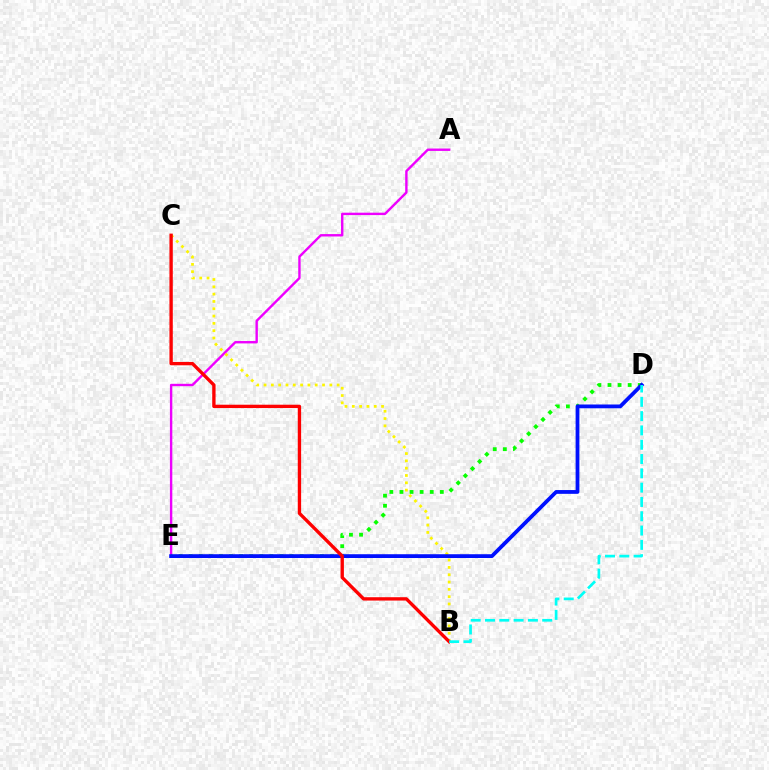{('A', 'E'): [{'color': '#ee00ff', 'line_style': 'solid', 'thickness': 1.72}], ('B', 'C'): [{'color': '#fcf500', 'line_style': 'dotted', 'thickness': 1.99}, {'color': '#ff0000', 'line_style': 'solid', 'thickness': 2.41}], ('D', 'E'): [{'color': '#08ff00', 'line_style': 'dotted', 'thickness': 2.74}, {'color': '#0010ff', 'line_style': 'solid', 'thickness': 2.72}], ('B', 'D'): [{'color': '#00fff6', 'line_style': 'dashed', 'thickness': 1.94}]}